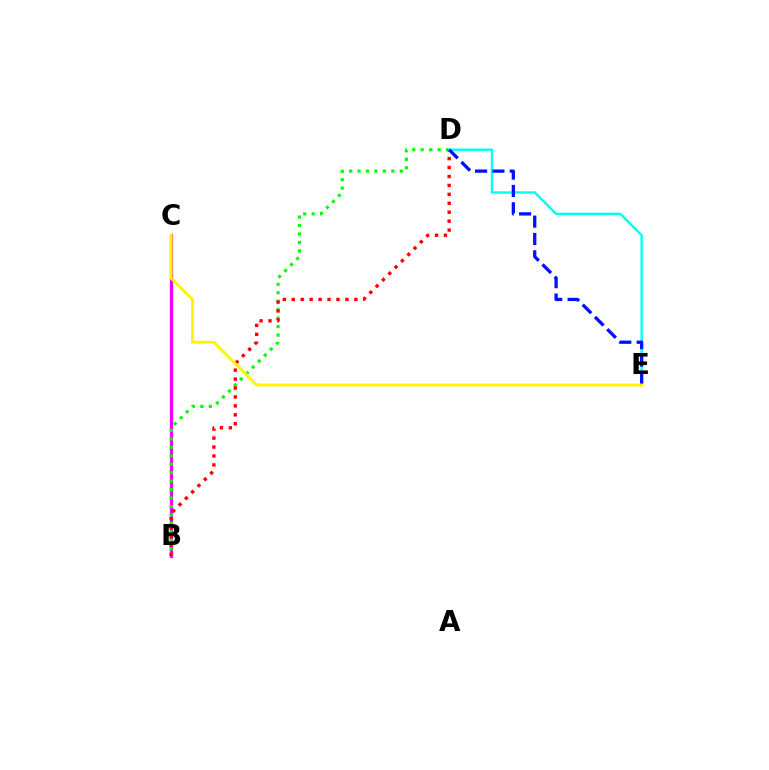{('B', 'C'): [{'color': '#ee00ff', 'line_style': 'solid', 'thickness': 2.32}], ('B', 'D'): [{'color': '#08ff00', 'line_style': 'dotted', 'thickness': 2.3}, {'color': '#ff0000', 'line_style': 'dotted', 'thickness': 2.43}], ('D', 'E'): [{'color': '#00fff6', 'line_style': 'solid', 'thickness': 1.72}, {'color': '#0010ff', 'line_style': 'dashed', 'thickness': 2.36}], ('C', 'E'): [{'color': '#fcf500', 'line_style': 'solid', 'thickness': 2.1}]}